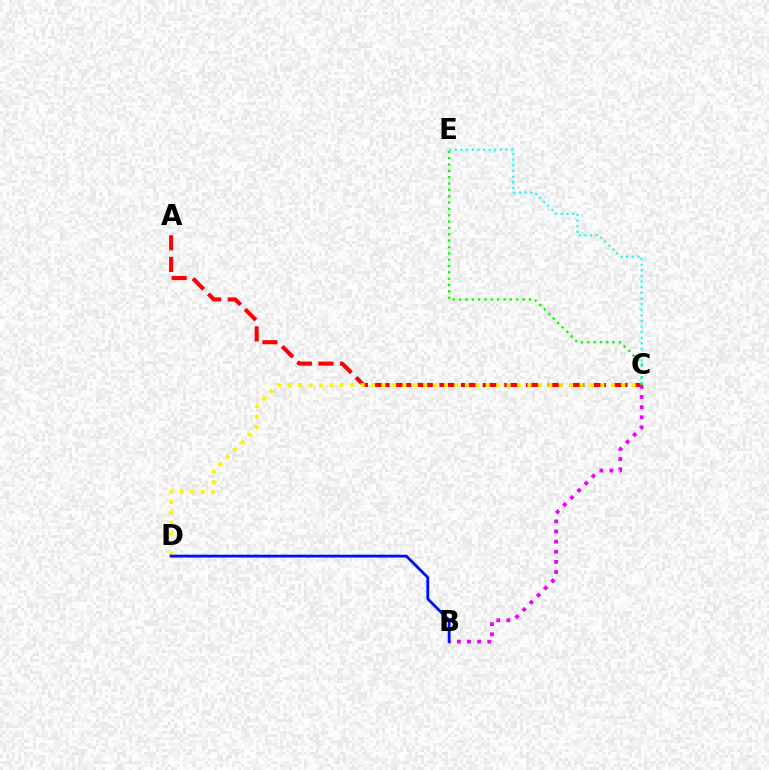{('A', 'C'): [{'color': '#ff0000', 'line_style': 'dashed', 'thickness': 2.94}], ('C', 'D'): [{'color': '#fcf500', 'line_style': 'dotted', 'thickness': 2.83}], ('B', 'C'): [{'color': '#ee00ff', 'line_style': 'dotted', 'thickness': 2.75}], ('C', 'E'): [{'color': '#08ff00', 'line_style': 'dotted', 'thickness': 1.72}, {'color': '#00fff6', 'line_style': 'dotted', 'thickness': 1.53}], ('B', 'D'): [{'color': '#0010ff', 'line_style': 'solid', 'thickness': 2.04}]}